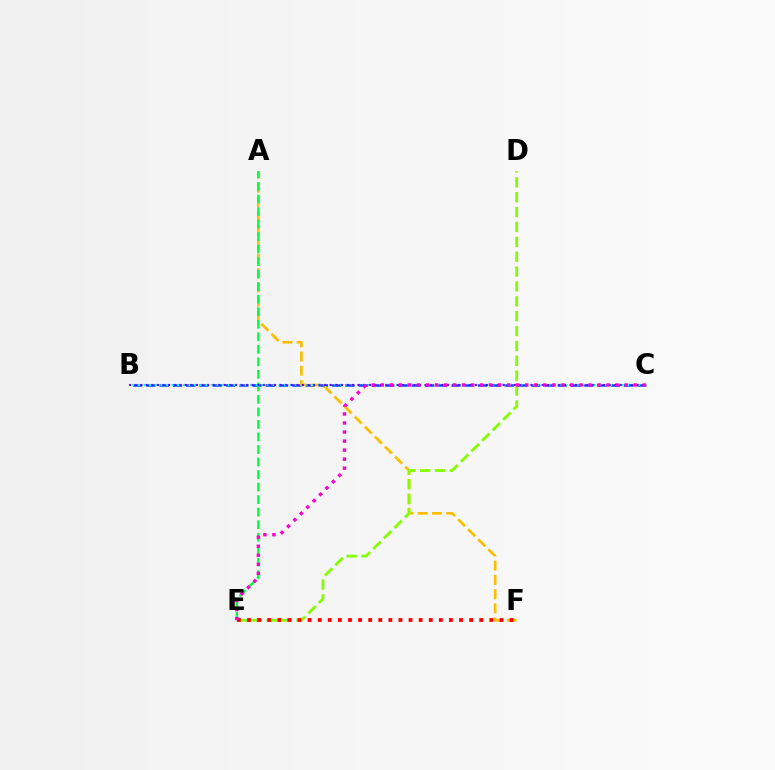{('B', 'C'): [{'color': '#004bff', 'line_style': 'dashed', 'thickness': 1.8}, {'color': '#00fff6', 'line_style': 'dotted', 'thickness': 1.53}, {'color': '#7200ff', 'line_style': 'dotted', 'thickness': 1.52}], ('A', 'F'): [{'color': '#ffbd00', 'line_style': 'dashed', 'thickness': 1.93}], ('A', 'E'): [{'color': '#00ff39', 'line_style': 'dashed', 'thickness': 1.7}], ('D', 'E'): [{'color': '#84ff00', 'line_style': 'dashed', 'thickness': 2.02}], ('E', 'F'): [{'color': '#ff0000', 'line_style': 'dotted', 'thickness': 2.74}], ('C', 'E'): [{'color': '#ff00cf', 'line_style': 'dotted', 'thickness': 2.45}]}